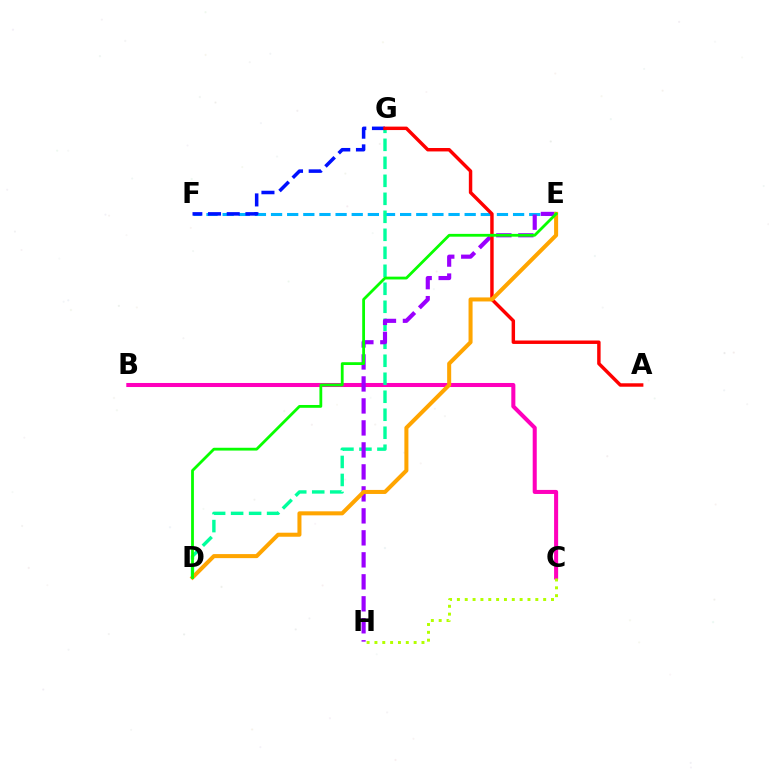{('E', 'F'): [{'color': '#00b5ff', 'line_style': 'dashed', 'thickness': 2.19}], ('B', 'C'): [{'color': '#ff00bd', 'line_style': 'solid', 'thickness': 2.91}], ('D', 'G'): [{'color': '#00ff9d', 'line_style': 'dashed', 'thickness': 2.44}], ('F', 'G'): [{'color': '#0010ff', 'line_style': 'dashed', 'thickness': 2.54}], ('E', 'H'): [{'color': '#9b00ff', 'line_style': 'dashed', 'thickness': 2.99}], ('A', 'G'): [{'color': '#ff0000', 'line_style': 'solid', 'thickness': 2.48}], ('D', 'E'): [{'color': '#ffa500', 'line_style': 'solid', 'thickness': 2.9}, {'color': '#08ff00', 'line_style': 'solid', 'thickness': 2.02}], ('C', 'H'): [{'color': '#b3ff00', 'line_style': 'dotted', 'thickness': 2.13}]}